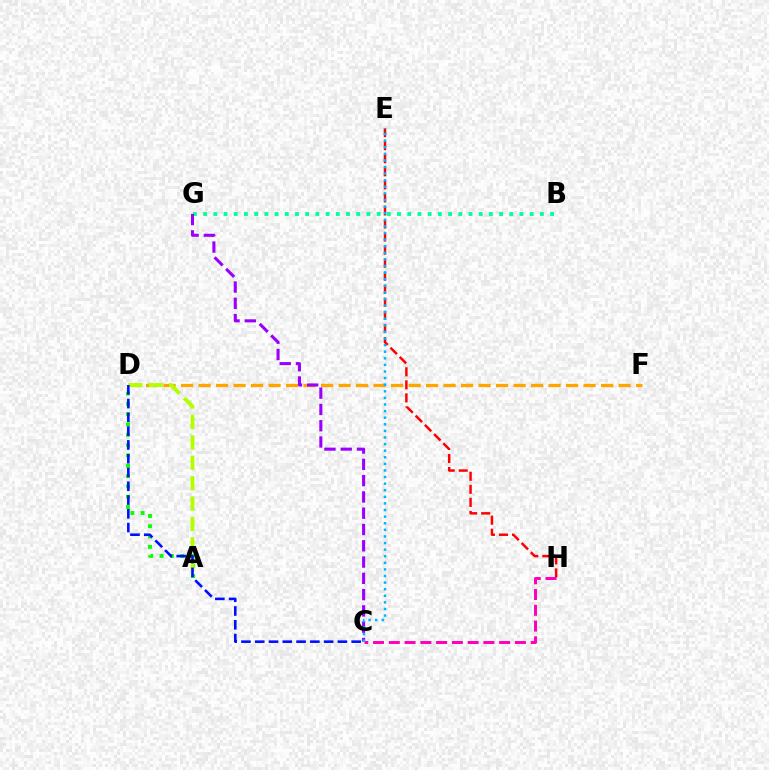{('E', 'H'): [{'color': '#ff0000', 'line_style': 'dashed', 'thickness': 1.77}], ('D', 'F'): [{'color': '#ffa500', 'line_style': 'dashed', 'thickness': 2.38}], ('B', 'G'): [{'color': '#00ff9d', 'line_style': 'dotted', 'thickness': 2.77}], ('A', 'D'): [{'color': '#08ff00', 'line_style': 'dotted', 'thickness': 2.8}, {'color': '#b3ff00', 'line_style': 'dashed', 'thickness': 2.77}], ('C', 'D'): [{'color': '#0010ff', 'line_style': 'dashed', 'thickness': 1.87}], ('C', 'H'): [{'color': '#ff00bd', 'line_style': 'dashed', 'thickness': 2.14}], ('C', 'G'): [{'color': '#9b00ff', 'line_style': 'dashed', 'thickness': 2.21}], ('C', 'E'): [{'color': '#00b5ff', 'line_style': 'dotted', 'thickness': 1.79}]}